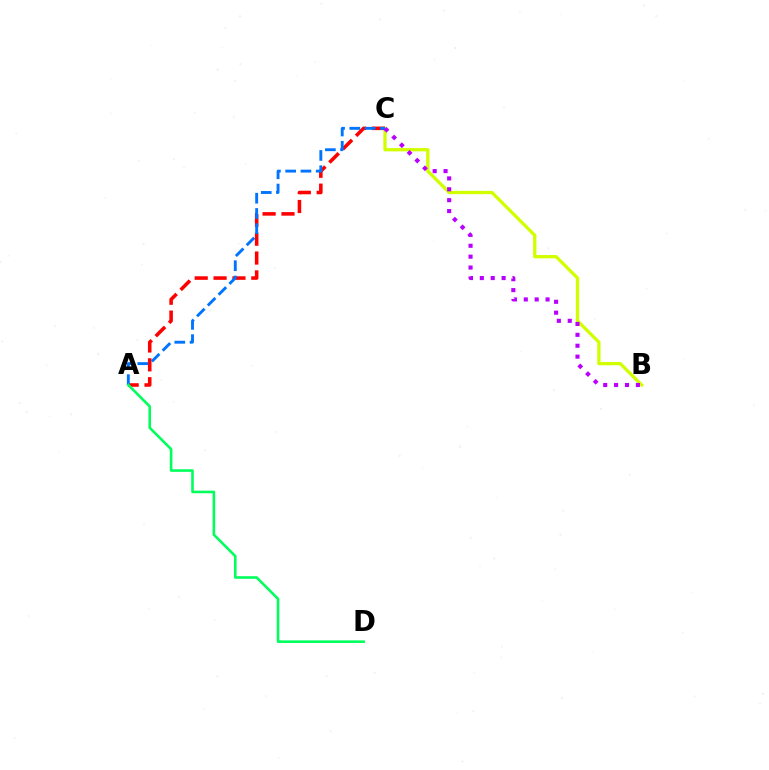{('B', 'C'): [{'color': '#d1ff00', 'line_style': 'solid', 'thickness': 2.38}, {'color': '#b900ff', 'line_style': 'dotted', 'thickness': 2.96}], ('A', 'C'): [{'color': '#ff0000', 'line_style': 'dashed', 'thickness': 2.56}, {'color': '#0074ff', 'line_style': 'dashed', 'thickness': 2.08}], ('A', 'D'): [{'color': '#00ff5c', 'line_style': 'solid', 'thickness': 1.87}]}